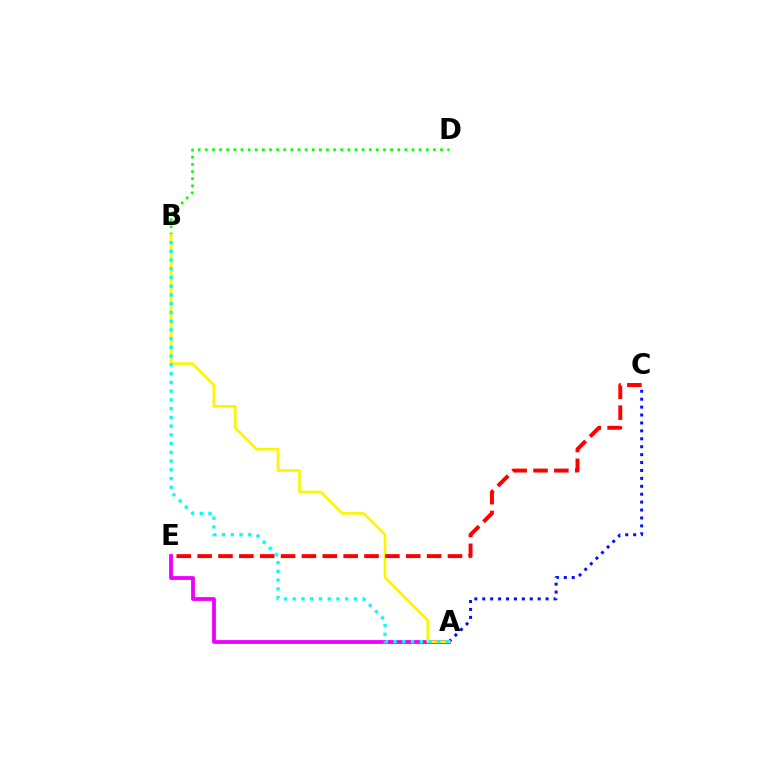{('A', 'C'): [{'color': '#0010ff', 'line_style': 'dotted', 'thickness': 2.15}], ('A', 'E'): [{'color': '#ee00ff', 'line_style': 'solid', 'thickness': 2.74}], ('B', 'D'): [{'color': '#08ff00', 'line_style': 'dotted', 'thickness': 1.94}], ('A', 'B'): [{'color': '#fcf500', 'line_style': 'solid', 'thickness': 1.89}, {'color': '#00fff6', 'line_style': 'dotted', 'thickness': 2.37}], ('C', 'E'): [{'color': '#ff0000', 'line_style': 'dashed', 'thickness': 2.83}]}